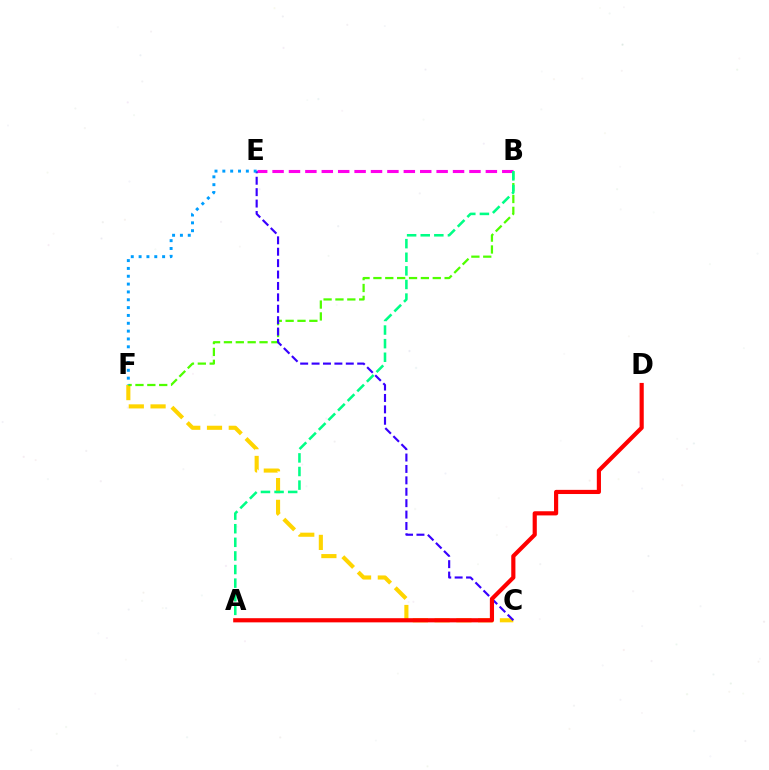{('C', 'F'): [{'color': '#ffd500', 'line_style': 'dashed', 'thickness': 2.96}], ('B', 'F'): [{'color': '#4fff00', 'line_style': 'dashed', 'thickness': 1.61}], ('B', 'E'): [{'color': '#ff00ed', 'line_style': 'dashed', 'thickness': 2.23}], ('C', 'E'): [{'color': '#3700ff', 'line_style': 'dashed', 'thickness': 1.55}], ('A', 'B'): [{'color': '#00ff86', 'line_style': 'dashed', 'thickness': 1.85}], ('A', 'D'): [{'color': '#ff0000', 'line_style': 'solid', 'thickness': 3.0}], ('E', 'F'): [{'color': '#009eff', 'line_style': 'dotted', 'thickness': 2.13}]}